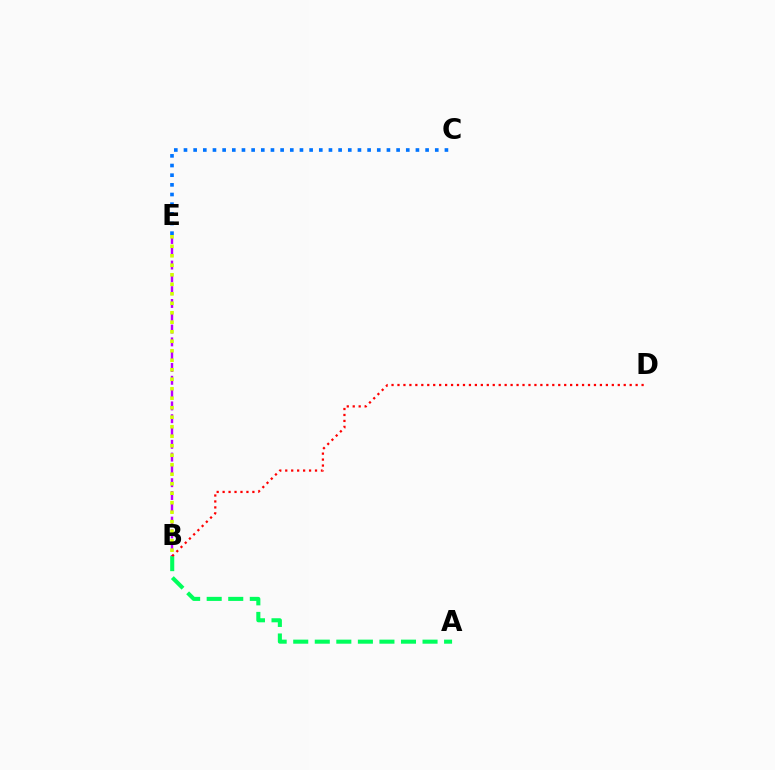{('B', 'E'): [{'color': '#b900ff', 'line_style': 'dashed', 'thickness': 1.74}, {'color': '#d1ff00', 'line_style': 'dotted', 'thickness': 2.58}], ('A', 'B'): [{'color': '#00ff5c', 'line_style': 'dashed', 'thickness': 2.93}], ('C', 'E'): [{'color': '#0074ff', 'line_style': 'dotted', 'thickness': 2.63}], ('B', 'D'): [{'color': '#ff0000', 'line_style': 'dotted', 'thickness': 1.62}]}